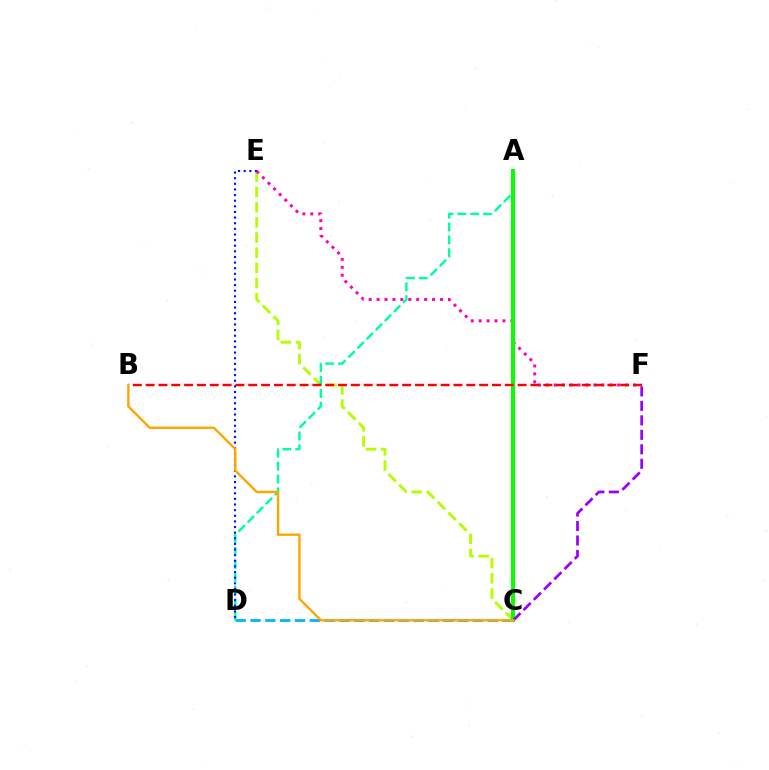{('C', 'D'): [{'color': '#00b5ff', 'line_style': 'dashed', 'thickness': 2.01}], ('C', 'E'): [{'color': '#b3ff00', 'line_style': 'dashed', 'thickness': 2.06}], ('A', 'D'): [{'color': '#00ff9d', 'line_style': 'dashed', 'thickness': 1.75}], ('D', 'E'): [{'color': '#0010ff', 'line_style': 'dotted', 'thickness': 1.53}], ('E', 'F'): [{'color': '#ff00bd', 'line_style': 'dotted', 'thickness': 2.15}], ('A', 'C'): [{'color': '#08ff00', 'line_style': 'solid', 'thickness': 2.88}], ('C', 'F'): [{'color': '#9b00ff', 'line_style': 'dashed', 'thickness': 1.97}], ('B', 'F'): [{'color': '#ff0000', 'line_style': 'dashed', 'thickness': 1.74}], ('B', 'C'): [{'color': '#ffa500', 'line_style': 'solid', 'thickness': 1.7}]}